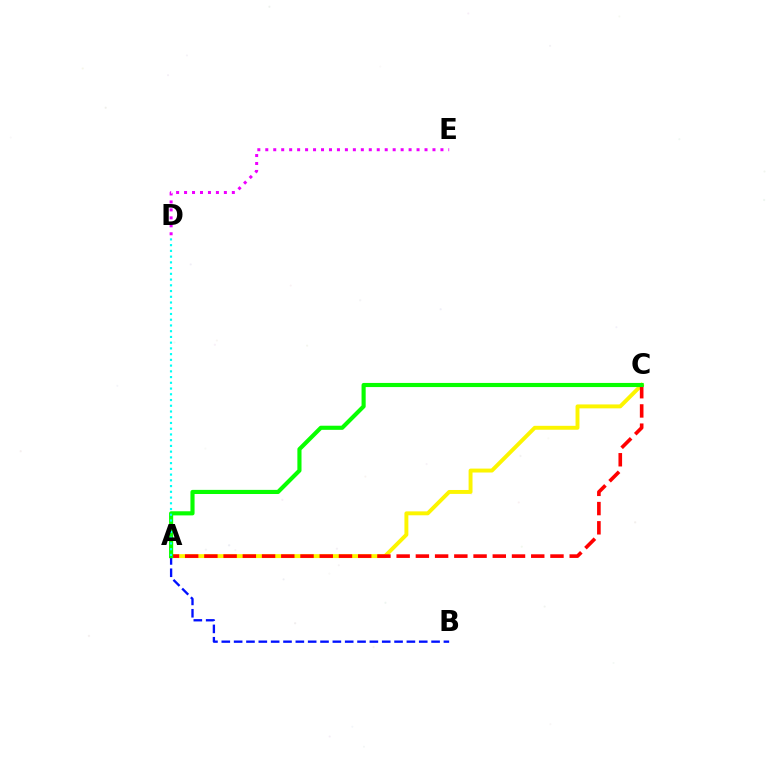{('A', 'C'): [{'color': '#fcf500', 'line_style': 'solid', 'thickness': 2.82}, {'color': '#ff0000', 'line_style': 'dashed', 'thickness': 2.61}, {'color': '#08ff00', 'line_style': 'solid', 'thickness': 2.97}], ('A', 'B'): [{'color': '#0010ff', 'line_style': 'dashed', 'thickness': 1.68}], ('D', 'E'): [{'color': '#ee00ff', 'line_style': 'dotted', 'thickness': 2.16}], ('A', 'D'): [{'color': '#00fff6', 'line_style': 'dotted', 'thickness': 1.56}]}